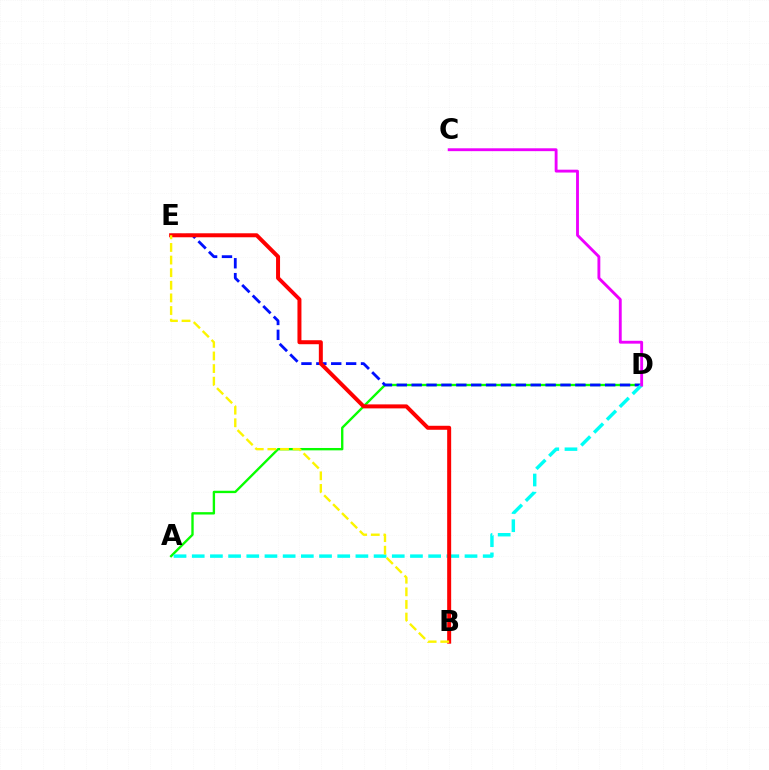{('A', 'D'): [{'color': '#08ff00', 'line_style': 'solid', 'thickness': 1.7}, {'color': '#00fff6', 'line_style': 'dashed', 'thickness': 2.47}], ('D', 'E'): [{'color': '#0010ff', 'line_style': 'dashed', 'thickness': 2.02}], ('B', 'E'): [{'color': '#ff0000', 'line_style': 'solid', 'thickness': 2.88}, {'color': '#fcf500', 'line_style': 'dashed', 'thickness': 1.71}], ('C', 'D'): [{'color': '#ee00ff', 'line_style': 'solid', 'thickness': 2.06}]}